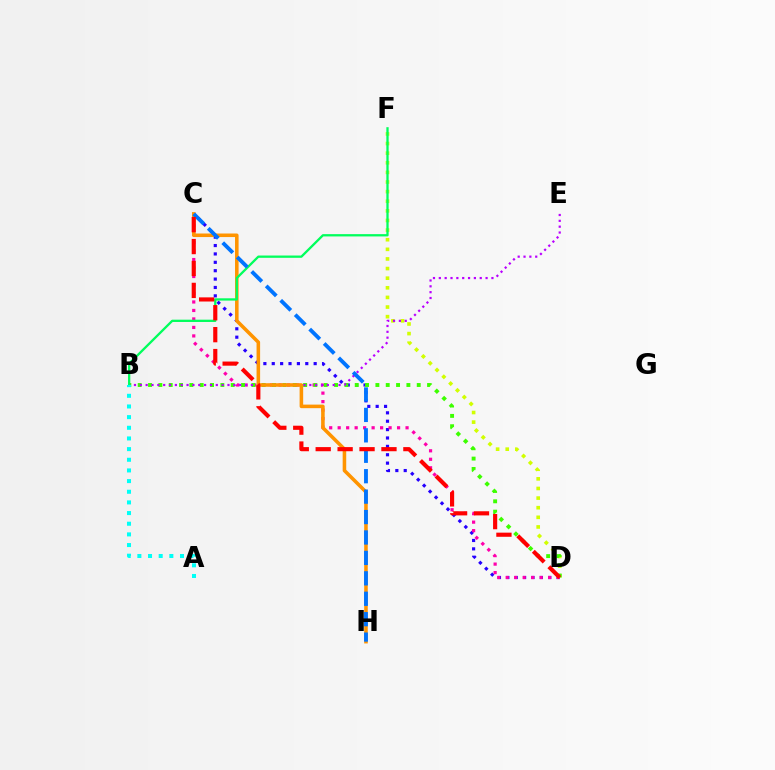{('C', 'D'): [{'color': '#2500ff', 'line_style': 'dotted', 'thickness': 2.28}, {'color': '#ff00ac', 'line_style': 'dotted', 'thickness': 2.31}, {'color': '#ff0000', 'line_style': 'dashed', 'thickness': 2.98}], ('D', 'F'): [{'color': '#d1ff00', 'line_style': 'dotted', 'thickness': 2.61}], ('B', 'D'): [{'color': '#3dff00', 'line_style': 'dotted', 'thickness': 2.81}], ('B', 'E'): [{'color': '#b900ff', 'line_style': 'dotted', 'thickness': 1.59}], ('C', 'H'): [{'color': '#ff9400', 'line_style': 'solid', 'thickness': 2.56}, {'color': '#0074ff', 'line_style': 'dashed', 'thickness': 2.78}], ('B', 'F'): [{'color': '#00ff5c', 'line_style': 'solid', 'thickness': 1.65}], ('A', 'B'): [{'color': '#00fff6', 'line_style': 'dotted', 'thickness': 2.9}]}